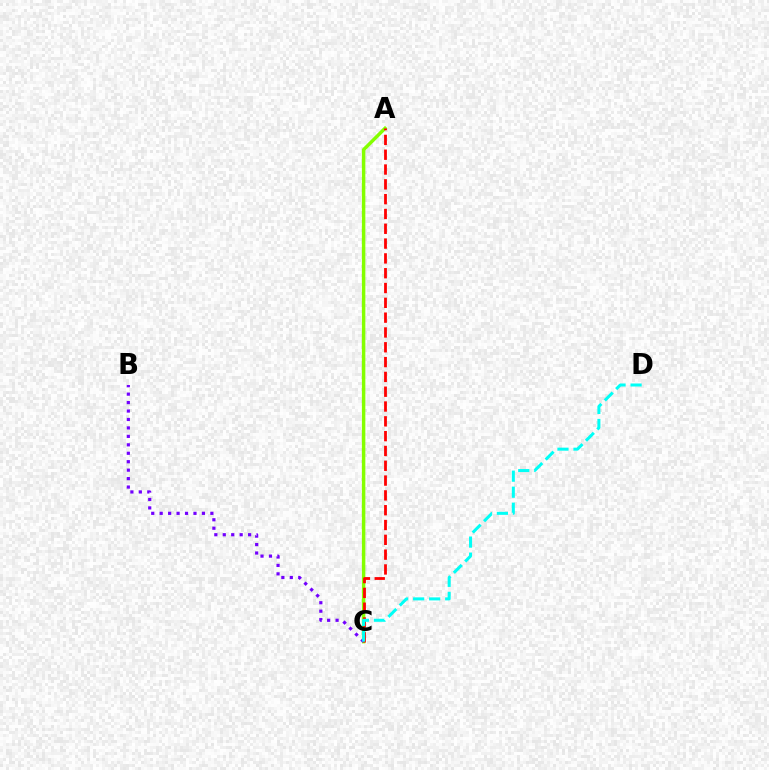{('A', 'C'): [{'color': '#84ff00', 'line_style': 'solid', 'thickness': 2.49}, {'color': '#ff0000', 'line_style': 'dashed', 'thickness': 2.01}], ('B', 'C'): [{'color': '#7200ff', 'line_style': 'dotted', 'thickness': 2.3}], ('C', 'D'): [{'color': '#00fff6', 'line_style': 'dashed', 'thickness': 2.18}]}